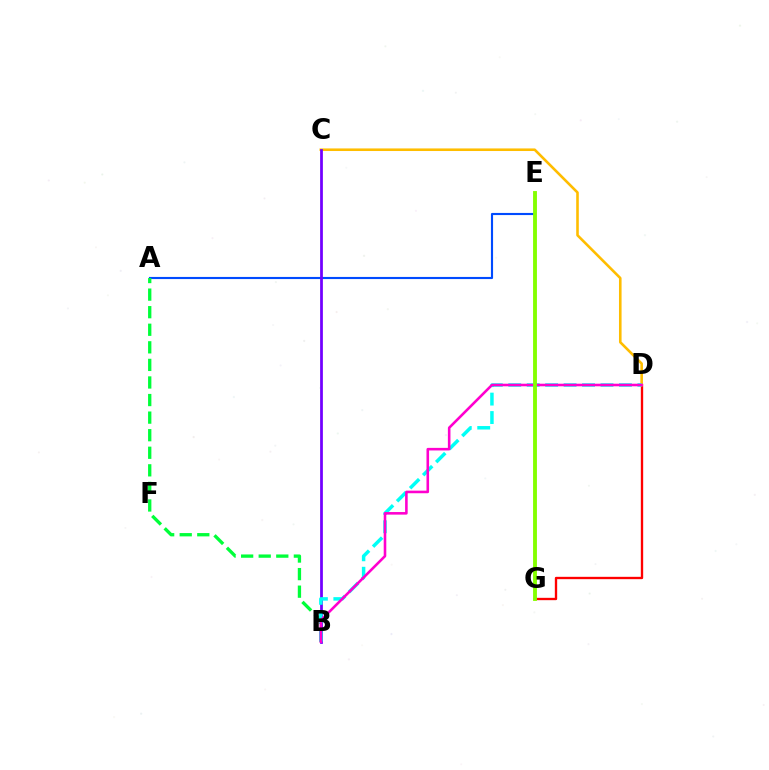{('D', 'G'): [{'color': '#ff0000', 'line_style': 'solid', 'thickness': 1.69}], ('A', 'E'): [{'color': '#004bff', 'line_style': 'solid', 'thickness': 1.53}], ('A', 'B'): [{'color': '#00ff39', 'line_style': 'dashed', 'thickness': 2.39}], ('C', 'D'): [{'color': '#ffbd00', 'line_style': 'solid', 'thickness': 1.87}], ('B', 'C'): [{'color': '#7200ff', 'line_style': 'solid', 'thickness': 1.98}], ('B', 'D'): [{'color': '#00fff6', 'line_style': 'dashed', 'thickness': 2.51}, {'color': '#ff00cf', 'line_style': 'solid', 'thickness': 1.86}], ('E', 'G'): [{'color': '#84ff00', 'line_style': 'solid', 'thickness': 2.78}]}